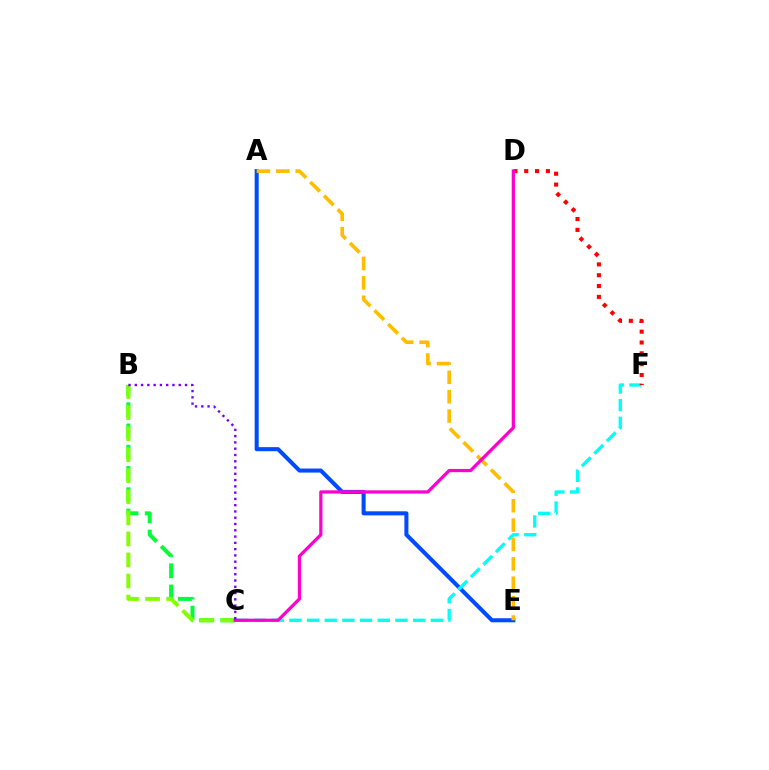{('B', 'C'): [{'color': '#00ff39', 'line_style': 'dashed', 'thickness': 2.89}, {'color': '#84ff00', 'line_style': 'dashed', 'thickness': 2.86}, {'color': '#7200ff', 'line_style': 'dotted', 'thickness': 1.71}], ('A', 'E'): [{'color': '#004bff', 'line_style': 'solid', 'thickness': 2.92}, {'color': '#ffbd00', 'line_style': 'dashed', 'thickness': 2.63}], ('C', 'F'): [{'color': '#00fff6', 'line_style': 'dashed', 'thickness': 2.4}], ('D', 'F'): [{'color': '#ff0000', 'line_style': 'dotted', 'thickness': 2.94}], ('C', 'D'): [{'color': '#ff00cf', 'line_style': 'solid', 'thickness': 2.33}]}